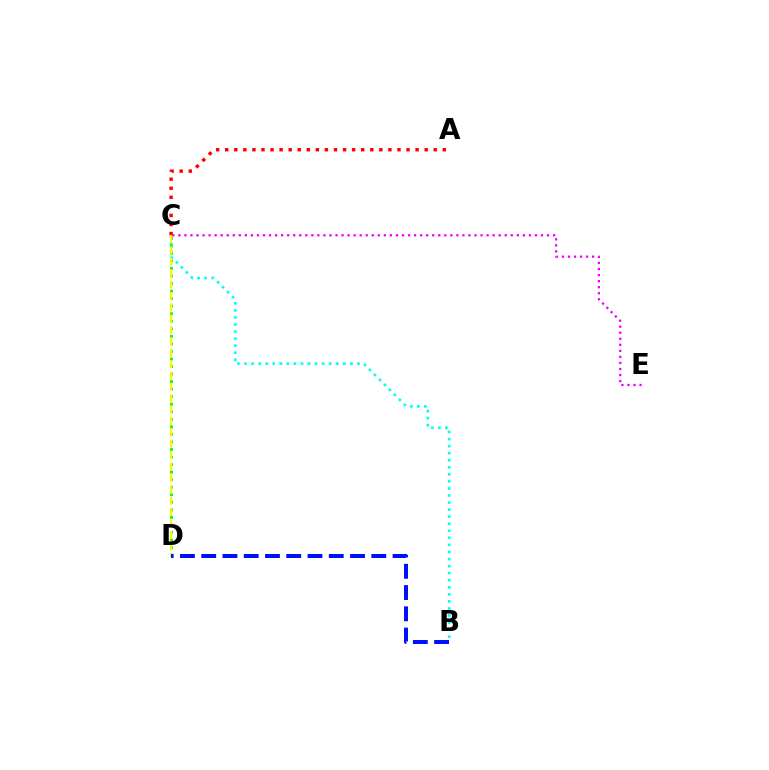{('A', 'C'): [{'color': '#ff0000', 'line_style': 'dotted', 'thickness': 2.46}], ('B', 'C'): [{'color': '#00fff6', 'line_style': 'dotted', 'thickness': 1.92}], ('C', 'D'): [{'color': '#08ff00', 'line_style': 'dotted', 'thickness': 2.05}, {'color': '#fcf500', 'line_style': 'dashed', 'thickness': 1.55}], ('C', 'E'): [{'color': '#ee00ff', 'line_style': 'dotted', 'thickness': 1.64}], ('B', 'D'): [{'color': '#0010ff', 'line_style': 'dashed', 'thickness': 2.89}]}